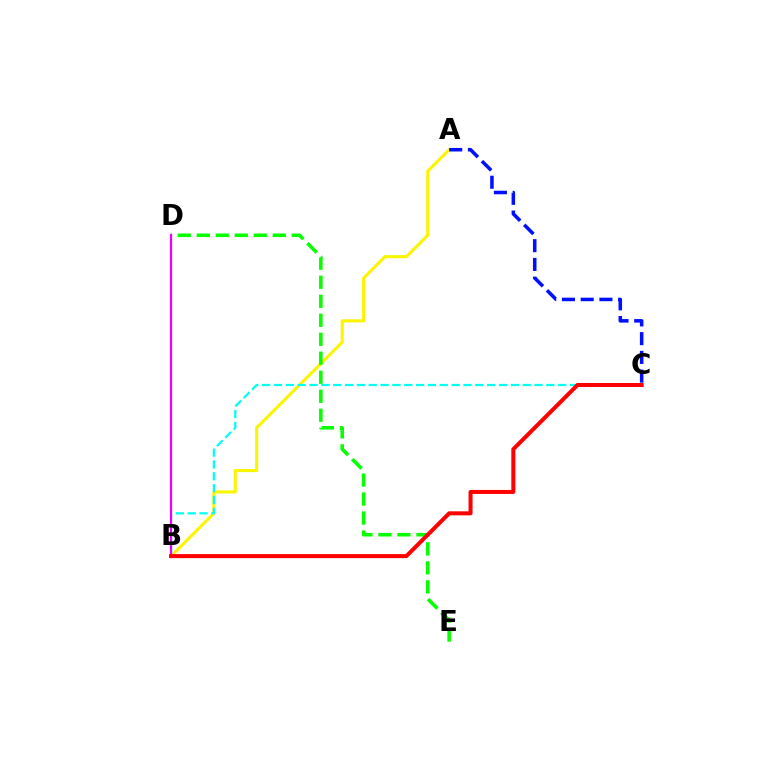{('A', 'B'): [{'color': '#fcf500', 'line_style': 'solid', 'thickness': 2.22}], ('D', 'E'): [{'color': '#08ff00', 'line_style': 'dashed', 'thickness': 2.58}], ('B', 'C'): [{'color': '#00fff6', 'line_style': 'dashed', 'thickness': 1.61}, {'color': '#ff0000', 'line_style': 'solid', 'thickness': 2.89}], ('B', 'D'): [{'color': '#ee00ff', 'line_style': 'solid', 'thickness': 1.61}], ('A', 'C'): [{'color': '#0010ff', 'line_style': 'dashed', 'thickness': 2.55}]}